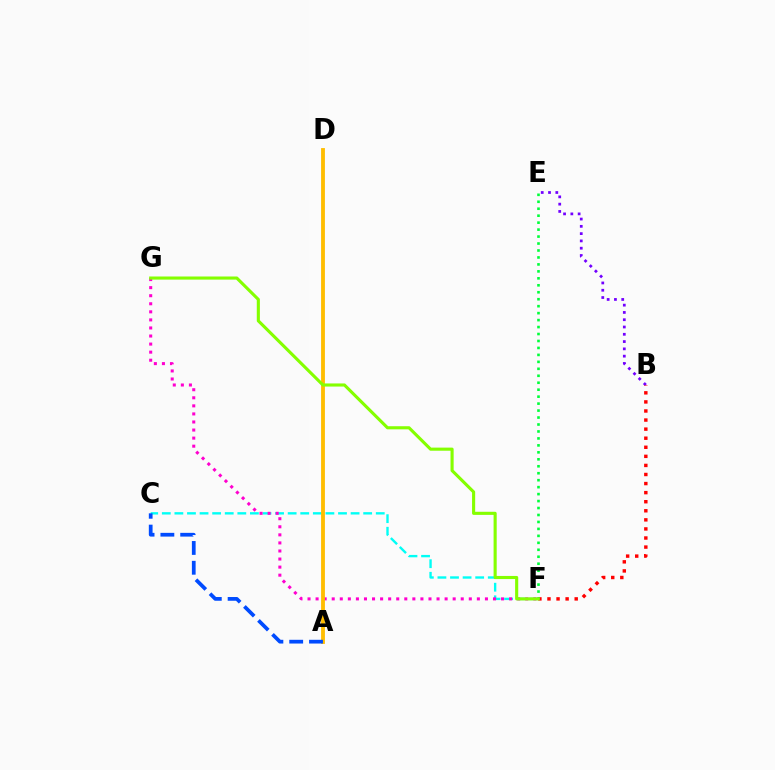{('C', 'F'): [{'color': '#00fff6', 'line_style': 'dashed', 'thickness': 1.71}], ('B', 'E'): [{'color': '#7200ff', 'line_style': 'dotted', 'thickness': 1.98}], ('F', 'G'): [{'color': '#ff00cf', 'line_style': 'dotted', 'thickness': 2.19}, {'color': '#84ff00', 'line_style': 'solid', 'thickness': 2.24}], ('A', 'D'): [{'color': '#ffbd00', 'line_style': 'solid', 'thickness': 2.76}], ('A', 'C'): [{'color': '#004bff', 'line_style': 'dashed', 'thickness': 2.69}], ('B', 'F'): [{'color': '#ff0000', 'line_style': 'dotted', 'thickness': 2.47}], ('E', 'F'): [{'color': '#00ff39', 'line_style': 'dotted', 'thickness': 1.89}]}